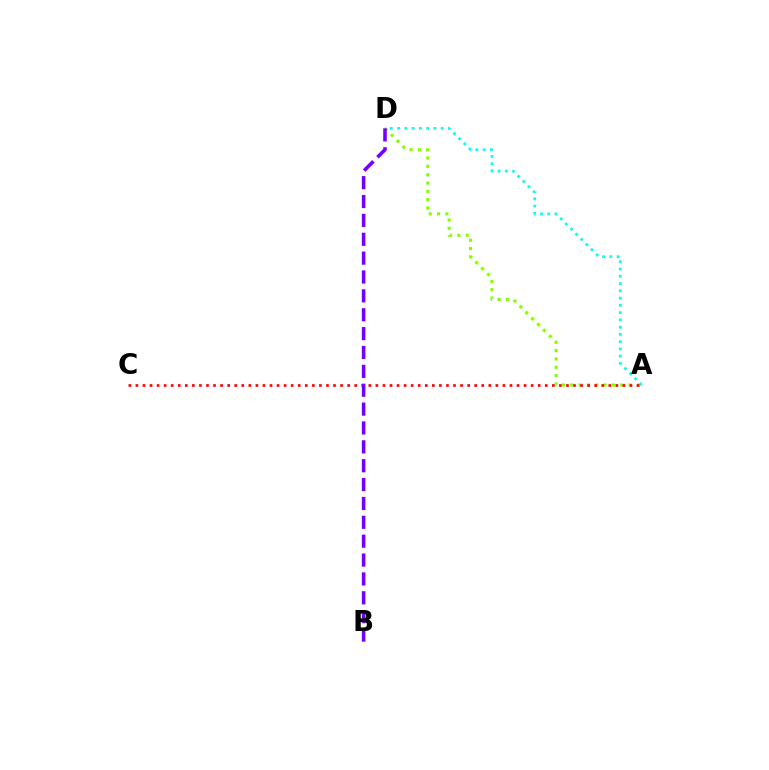{('A', 'D'): [{'color': '#00fff6', 'line_style': 'dotted', 'thickness': 1.97}, {'color': '#84ff00', 'line_style': 'dotted', 'thickness': 2.26}], ('A', 'C'): [{'color': '#ff0000', 'line_style': 'dotted', 'thickness': 1.92}], ('B', 'D'): [{'color': '#7200ff', 'line_style': 'dashed', 'thickness': 2.56}]}